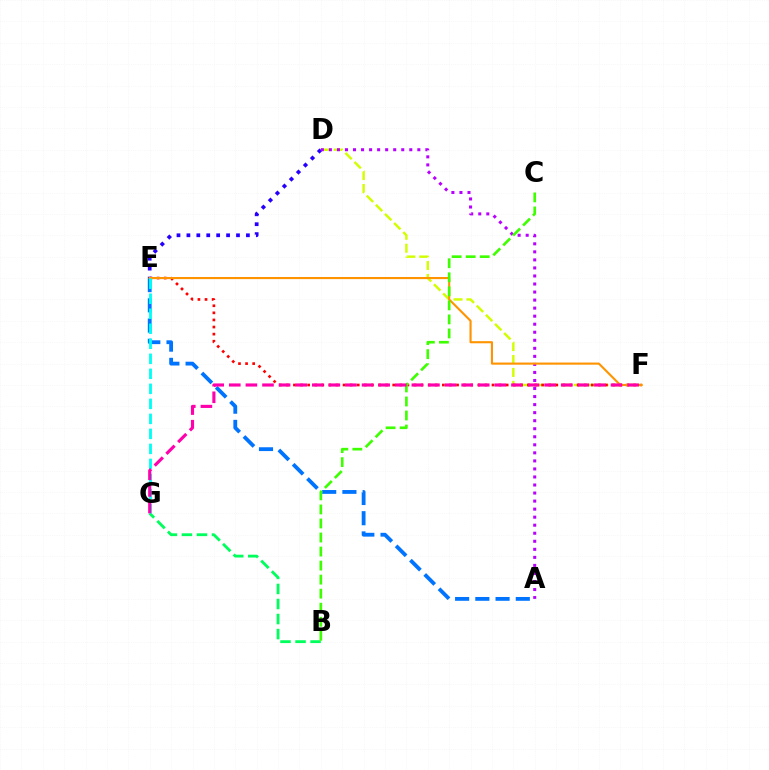{('D', 'F'): [{'color': '#d1ff00', 'line_style': 'dashed', 'thickness': 1.75}], ('E', 'F'): [{'color': '#ff0000', 'line_style': 'dotted', 'thickness': 1.93}, {'color': '#ff9400', 'line_style': 'solid', 'thickness': 1.53}], ('D', 'E'): [{'color': '#2500ff', 'line_style': 'dotted', 'thickness': 2.69}], ('A', 'E'): [{'color': '#0074ff', 'line_style': 'dashed', 'thickness': 2.75}], ('B', 'G'): [{'color': '#00ff5c', 'line_style': 'dashed', 'thickness': 2.04}], ('A', 'D'): [{'color': '#b900ff', 'line_style': 'dotted', 'thickness': 2.18}], ('B', 'C'): [{'color': '#3dff00', 'line_style': 'dashed', 'thickness': 1.91}], ('E', 'G'): [{'color': '#00fff6', 'line_style': 'dashed', 'thickness': 2.04}], ('F', 'G'): [{'color': '#ff00ac', 'line_style': 'dashed', 'thickness': 2.25}]}